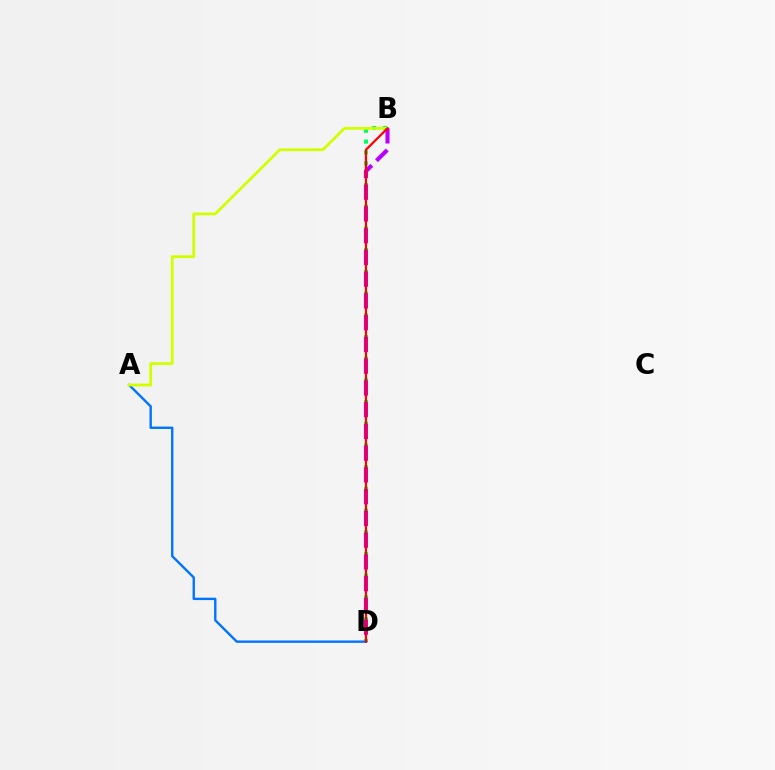{('B', 'D'): [{'color': '#00ff5c', 'line_style': 'dotted', 'thickness': 2.95}, {'color': '#b900ff', 'line_style': 'dashed', 'thickness': 2.95}, {'color': '#ff0000', 'line_style': 'solid', 'thickness': 1.6}], ('A', 'D'): [{'color': '#0074ff', 'line_style': 'solid', 'thickness': 1.71}], ('A', 'B'): [{'color': '#d1ff00', 'line_style': 'solid', 'thickness': 2.0}]}